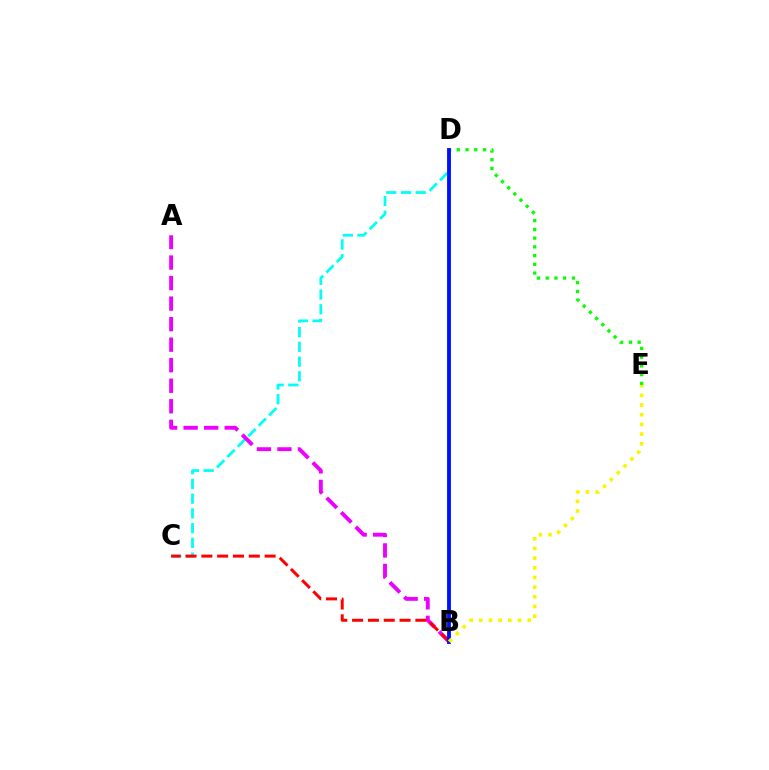{('C', 'D'): [{'color': '#00fff6', 'line_style': 'dashed', 'thickness': 2.0}], ('D', 'E'): [{'color': '#08ff00', 'line_style': 'dotted', 'thickness': 2.37}], ('A', 'B'): [{'color': '#ee00ff', 'line_style': 'dashed', 'thickness': 2.79}], ('B', 'C'): [{'color': '#ff0000', 'line_style': 'dashed', 'thickness': 2.15}], ('B', 'D'): [{'color': '#0010ff', 'line_style': 'solid', 'thickness': 2.77}], ('B', 'E'): [{'color': '#fcf500', 'line_style': 'dotted', 'thickness': 2.63}]}